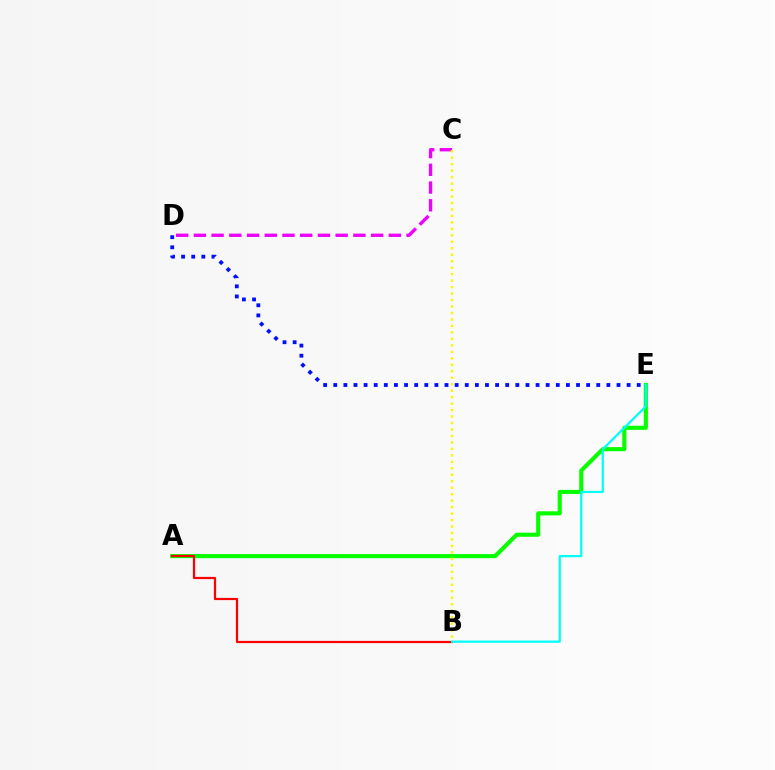{('C', 'D'): [{'color': '#ee00ff', 'line_style': 'dashed', 'thickness': 2.41}], ('A', 'E'): [{'color': '#08ff00', 'line_style': 'solid', 'thickness': 2.96}], ('B', 'C'): [{'color': '#fcf500', 'line_style': 'dotted', 'thickness': 1.76}], ('A', 'B'): [{'color': '#ff0000', 'line_style': 'solid', 'thickness': 1.59}], ('B', 'E'): [{'color': '#00fff6', 'line_style': 'solid', 'thickness': 1.61}], ('D', 'E'): [{'color': '#0010ff', 'line_style': 'dotted', 'thickness': 2.75}]}